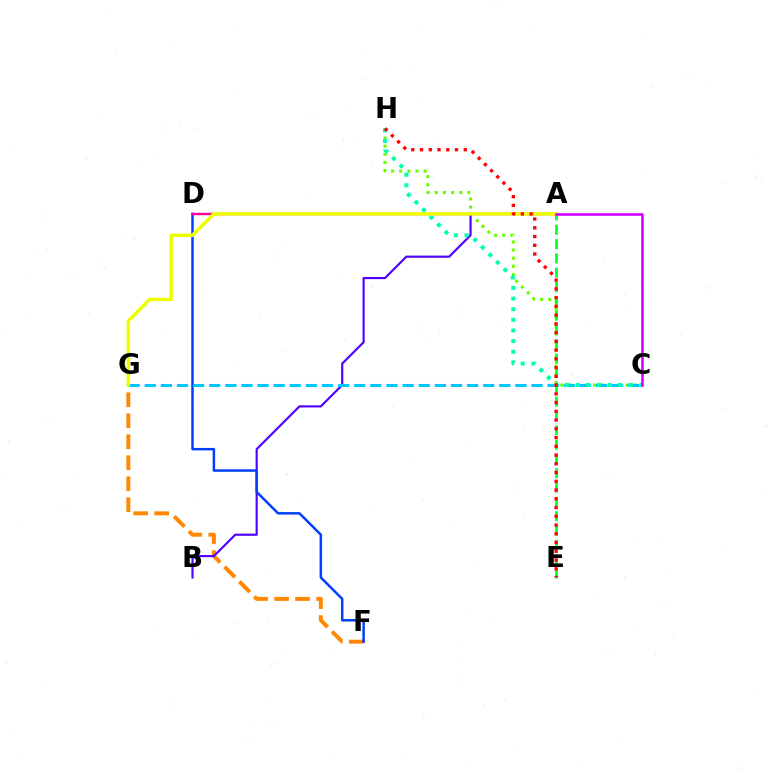{('F', 'G'): [{'color': '#ff8800', 'line_style': 'dashed', 'thickness': 2.85}], ('C', 'H'): [{'color': '#66ff00', 'line_style': 'dotted', 'thickness': 2.21}, {'color': '#00ffaf', 'line_style': 'dotted', 'thickness': 2.89}], ('A', 'B'): [{'color': '#4f00ff', 'line_style': 'solid', 'thickness': 1.56}], ('D', 'F'): [{'color': '#003fff', 'line_style': 'solid', 'thickness': 1.79}], ('A', 'D'): [{'color': '#ff00a0', 'line_style': 'solid', 'thickness': 1.75}], ('C', 'G'): [{'color': '#00c7ff', 'line_style': 'dashed', 'thickness': 2.19}], ('A', 'E'): [{'color': '#00ff27', 'line_style': 'dashed', 'thickness': 1.95}], ('A', 'G'): [{'color': '#eeff00', 'line_style': 'solid', 'thickness': 2.5}], ('E', 'H'): [{'color': '#ff0000', 'line_style': 'dotted', 'thickness': 2.38}], ('A', 'C'): [{'color': '#d600ff', 'line_style': 'solid', 'thickness': 1.87}]}